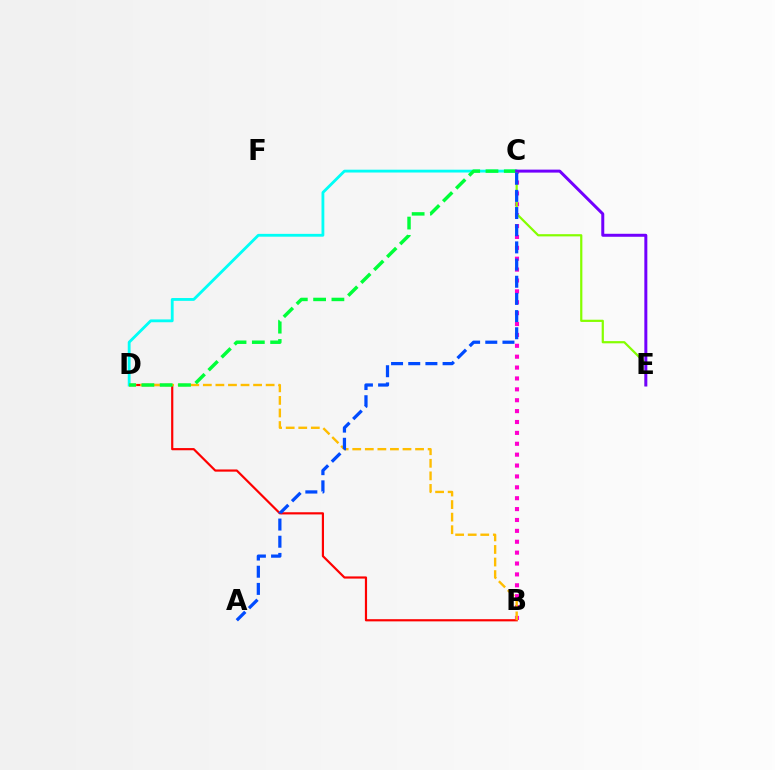{('B', 'C'): [{'color': '#ff00cf', 'line_style': 'dotted', 'thickness': 2.96}], ('B', 'D'): [{'color': '#ff0000', 'line_style': 'solid', 'thickness': 1.57}, {'color': '#ffbd00', 'line_style': 'dashed', 'thickness': 1.71}], ('C', 'D'): [{'color': '#00fff6', 'line_style': 'solid', 'thickness': 2.03}, {'color': '#00ff39', 'line_style': 'dashed', 'thickness': 2.49}], ('C', 'E'): [{'color': '#84ff00', 'line_style': 'solid', 'thickness': 1.6}, {'color': '#7200ff', 'line_style': 'solid', 'thickness': 2.15}], ('A', 'C'): [{'color': '#004bff', 'line_style': 'dashed', 'thickness': 2.33}]}